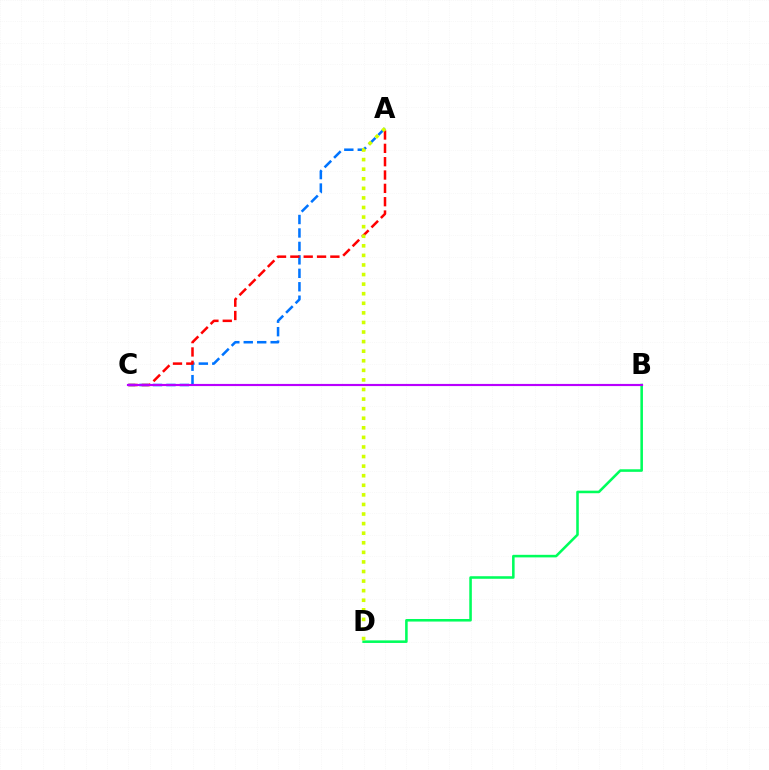{('B', 'D'): [{'color': '#00ff5c', 'line_style': 'solid', 'thickness': 1.84}], ('A', 'C'): [{'color': '#0074ff', 'line_style': 'dashed', 'thickness': 1.83}, {'color': '#ff0000', 'line_style': 'dashed', 'thickness': 1.81}], ('A', 'D'): [{'color': '#d1ff00', 'line_style': 'dotted', 'thickness': 2.6}], ('B', 'C'): [{'color': '#b900ff', 'line_style': 'solid', 'thickness': 1.56}]}